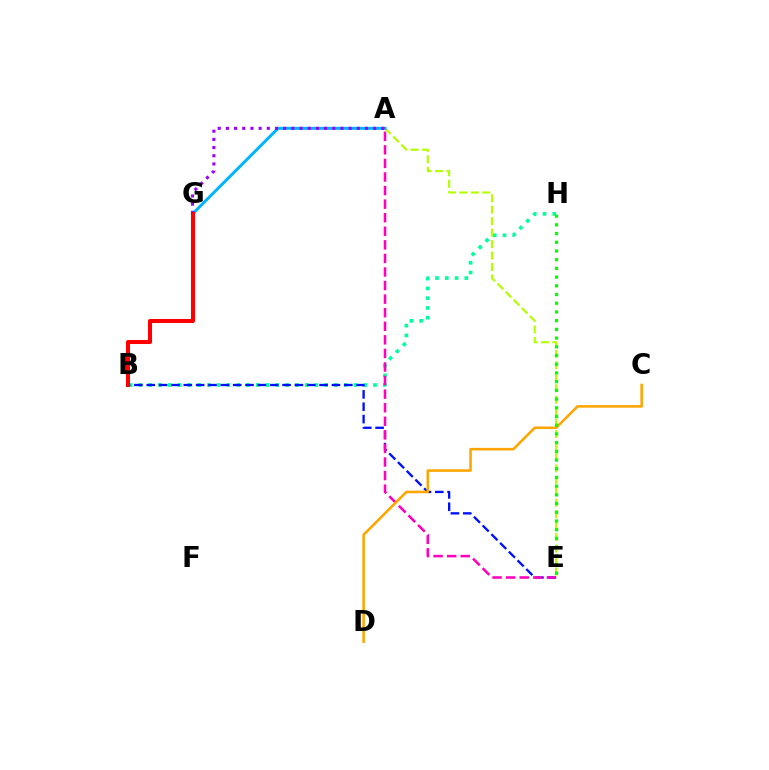{('B', 'H'): [{'color': '#00ff9d', 'line_style': 'dotted', 'thickness': 2.66}], ('B', 'E'): [{'color': '#0010ff', 'line_style': 'dashed', 'thickness': 1.68}], ('A', 'E'): [{'color': '#b3ff00', 'line_style': 'dashed', 'thickness': 1.56}, {'color': '#ff00bd', 'line_style': 'dashed', 'thickness': 1.84}], ('C', 'D'): [{'color': '#ffa500', 'line_style': 'solid', 'thickness': 1.85}], ('E', 'H'): [{'color': '#08ff00', 'line_style': 'dotted', 'thickness': 2.37}], ('A', 'G'): [{'color': '#00b5ff', 'line_style': 'solid', 'thickness': 2.16}, {'color': '#9b00ff', 'line_style': 'dotted', 'thickness': 2.22}], ('B', 'G'): [{'color': '#ff0000', 'line_style': 'solid', 'thickness': 2.91}]}